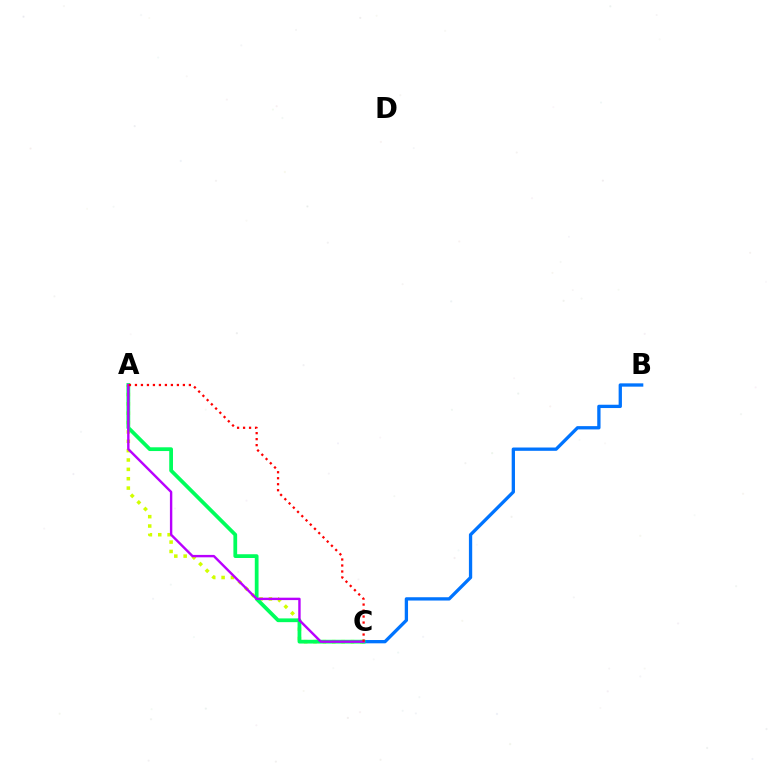{('B', 'C'): [{'color': '#0074ff', 'line_style': 'solid', 'thickness': 2.38}], ('A', 'C'): [{'color': '#d1ff00', 'line_style': 'dotted', 'thickness': 2.54}, {'color': '#00ff5c', 'line_style': 'solid', 'thickness': 2.7}, {'color': '#b900ff', 'line_style': 'solid', 'thickness': 1.73}, {'color': '#ff0000', 'line_style': 'dotted', 'thickness': 1.63}]}